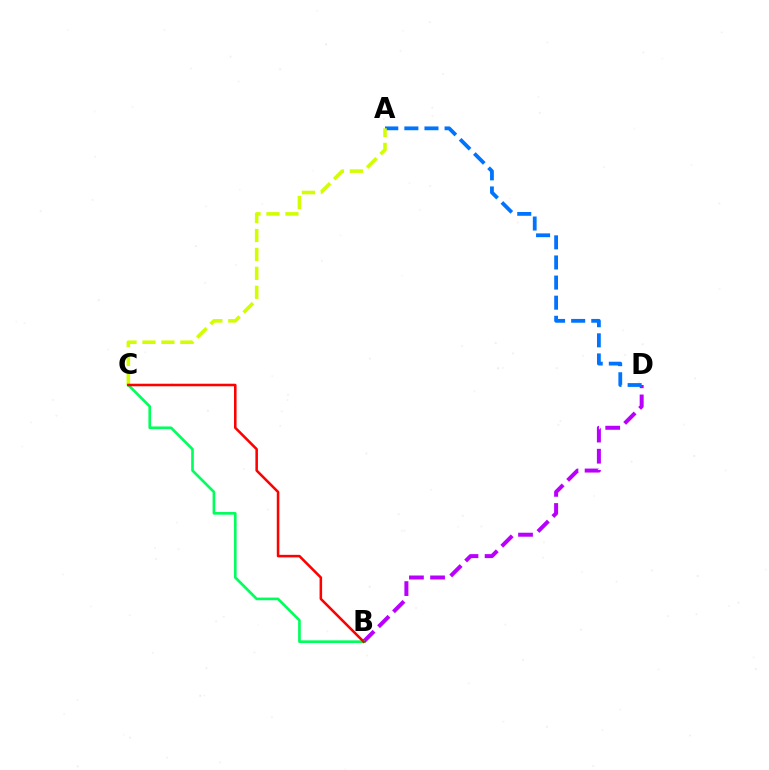{('B', 'D'): [{'color': '#b900ff', 'line_style': 'dashed', 'thickness': 2.87}], ('A', 'D'): [{'color': '#0074ff', 'line_style': 'dashed', 'thickness': 2.73}], ('B', 'C'): [{'color': '#00ff5c', 'line_style': 'solid', 'thickness': 1.91}, {'color': '#ff0000', 'line_style': 'solid', 'thickness': 1.84}], ('A', 'C'): [{'color': '#d1ff00', 'line_style': 'dashed', 'thickness': 2.57}]}